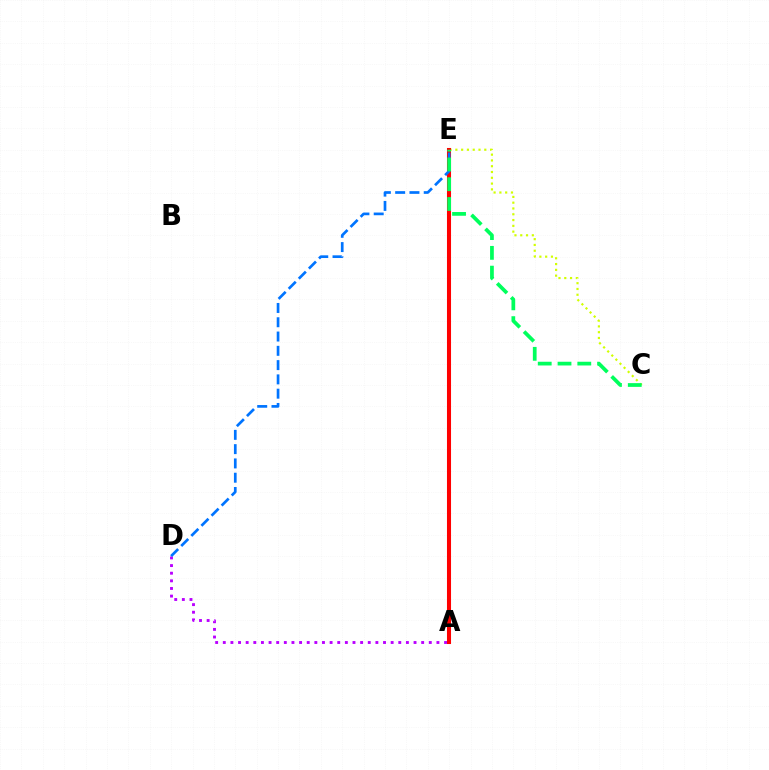{('C', 'E'): [{'color': '#d1ff00', 'line_style': 'dotted', 'thickness': 1.57}, {'color': '#00ff5c', 'line_style': 'dashed', 'thickness': 2.69}], ('A', 'D'): [{'color': '#b900ff', 'line_style': 'dotted', 'thickness': 2.07}], ('A', 'E'): [{'color': '#ff0000', 'line_style': 'solid', 'thickness': 2.92}], ('D', 'E'): [{'color': '#0074ff', 'line_style': 'dashed', 'thickness': 1.94}]}